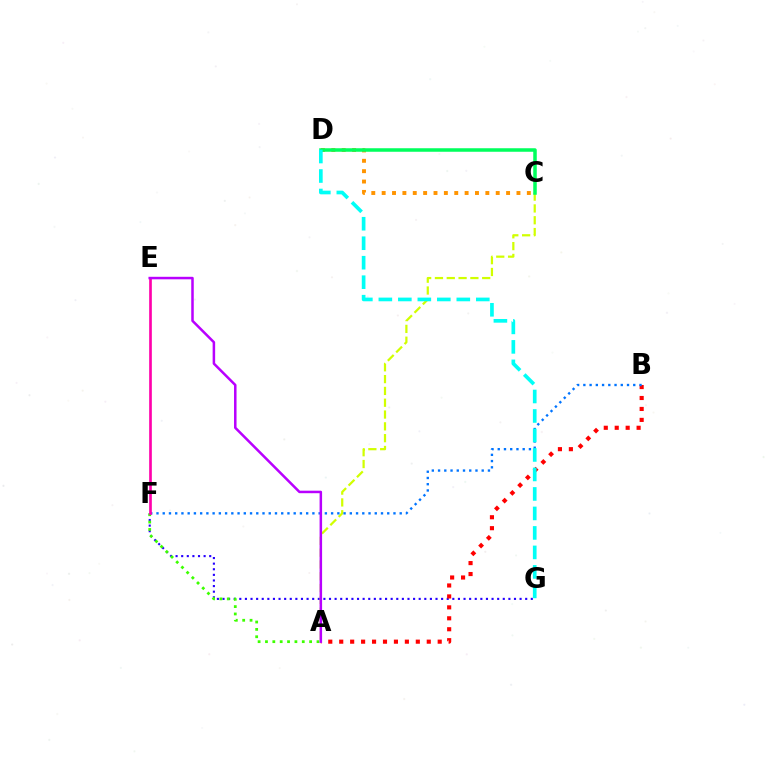{('F', 'G'): [{'color': '#2500ff', 'line_style': 'dotted', 'thickness': 1.52}], ('A', 'F'): [{'color': '#3dff00', 'line_style': 'dotted', 'thickness': 2.0}], ('A', 'C'): [{'color': '#d1ff00', 'line_style': 'dashed', 'thickness': 1.6}], ('C', 'D'): [{'color': '#ff9400', 'line_style': 'dotted', 'thickness': 2.82}, {'color': '#00ff5c', 'line_style': 'solid', 'thickness': 2.53}], ('A', 'B'): [{'color': '#ff0000', 'line_style': 'dotted', 'thickness': 2.97}], ('B', 'F'): [{'color': '#0074ff', 'line_style': 'dotted', 'thickness': 1.69}], ('E', 'F'): [{'color': '#ff00ac', 'line_style': 'solid', 'thickness': 1.92}], ('A', 'E'): [{'color': '#b900ff', 'line_style': 'solid', 'thickness': 1.81}], ('D', 'G'): [{'color': '#00fff6', 'line_style': 'dashed', 'thickness': 2.65}]}